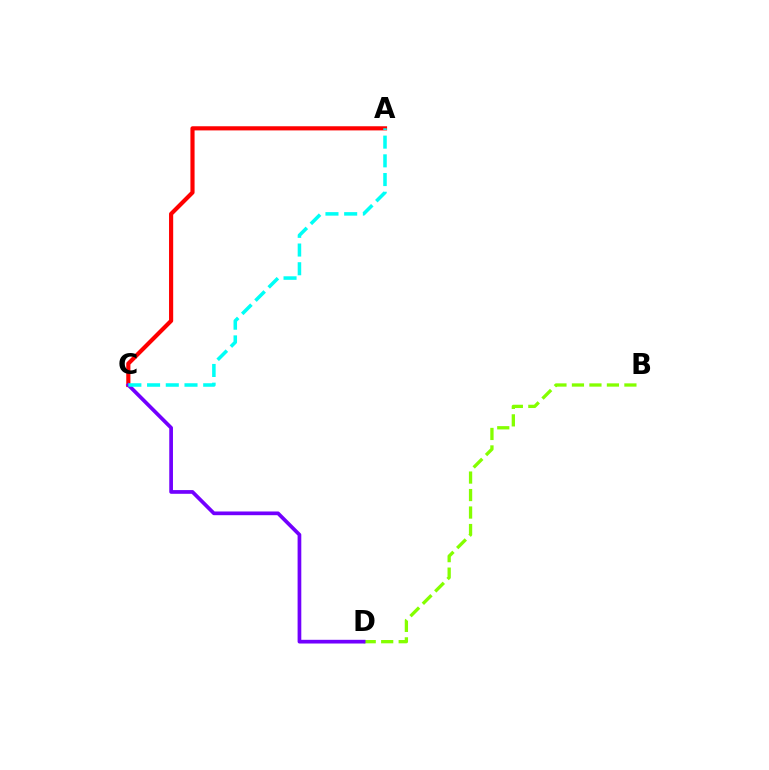{('B', 'D'): [{'color': '#84ff00', 'line_style': 'dashed', 'thickness': 2.38}], ('A', 'C'): [{'color': '#ff0000', 'line_style': 'solid', 'thickness': 2.99}, {'color': '#00fff6', 'line_style': 'dashed', 'thickness': 2.54}], ('C', 'D'): [{'color': '#7200ff', 'line_style': 'solid', 'thickness': 2.67}]}